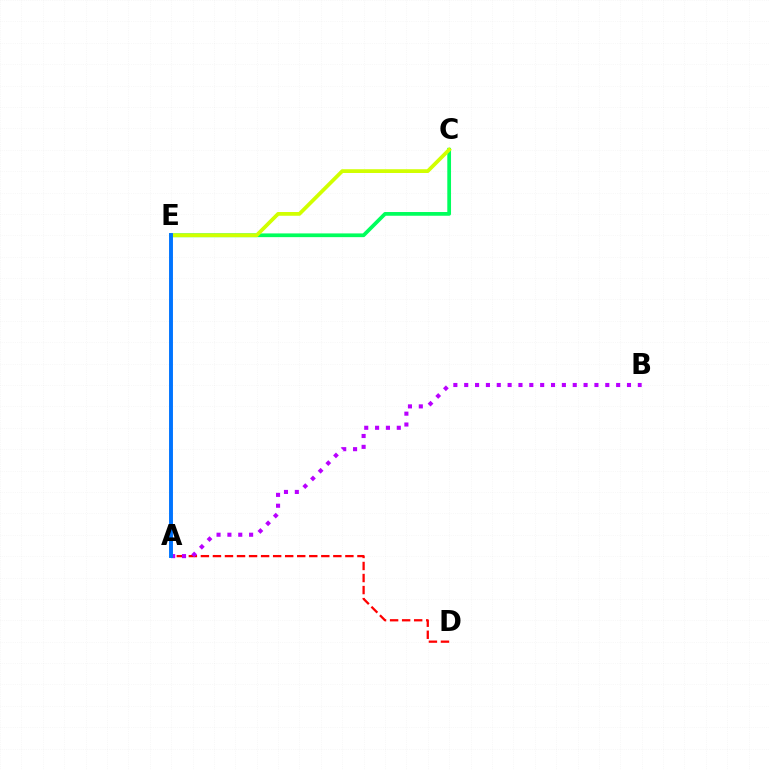{('C', 'E'): [{'color': '#00ff5c', 'line_style': 'solid', 'thickness': 2.69}, {'color': '#d1ff00', 'line_style': 'solid', 'thickness': 2.7}], ('A', 'D'): [{'color': '#ff0000', 'line_style': 'dashed', 'thickness': 1.64}], ('A', 'B'): [{'color': '#b900ff', 'line_style': 'dotted', 'thickness': 2.95}], ('A', 'E'): [{'color': '#0074ff', 'line_style': 'solid', 'thickness': 2.81}]}